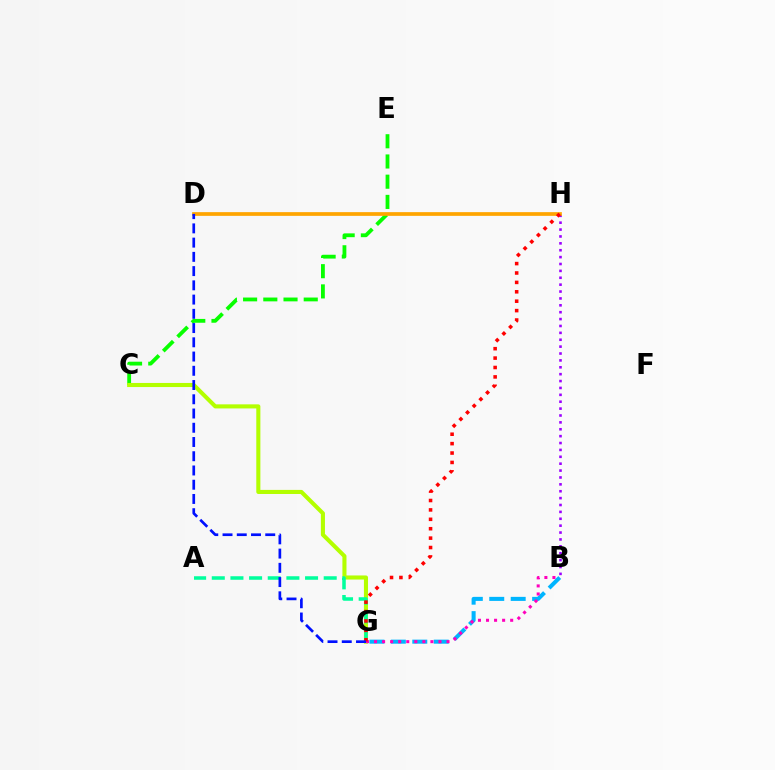{('B', 'H'): [{'color': '#9b00ff', 'line_style': 'dotted', 'thickness': 1.87}], ('C', 'E'): [{'color': '#08ff00', 'line_style': 'dashed', 'thickness': 2.75}], ('D', 'H'): [{'color': '#ffa500', 'line_style': 'solid', 'thickness': 2.67}], ('B', 'G'): [{'color': '#00b5ff', 'line_style': 'dashed', 'thickness': 2.91}, {'color': '#ff00bd', 'line_style': 'dotted', 'thickness': 2.19}], ('C', 'G'): [{'color': '#b3ff00', 'line_style': 'solid', 'thickness': 2.94}], ('A', 'G'): [{'color': '#00ff9d', 'line_style': 'dashed', 'thickness': 2.53}], ('G', 'H'): [{'color': '#ff0000', 'line_style': 'dotted', 'thickness': 2.56}], ('D', 'G'): [{'color': '#0010ff', 'line_style': 'dashed', 'thickness': 1.93}]}